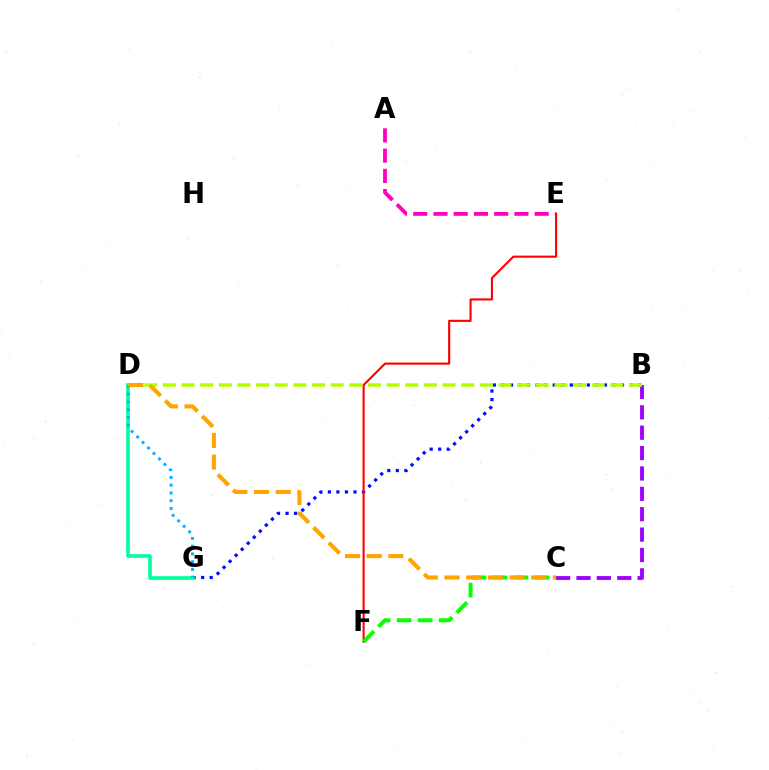{('A', 'E'): [{'color': '#ff00bd', 'line_style': 'dashed', 'thickness': 2.75}], ('B', 'G'): [{'color': '#0010ff', 'line_style': 'dotted', 'thickness': 2.32}], ('E', 'F'): [{'color': '#ff0000', 'line_style': 'solid', 'thickness': 1.52}], ('C', 'F'): [{'color': '#08ff00', 'line_style': 'dashed', 'thickness': 2.86}], ('D', 'G'): [{'color': '#00ff9d', 'line_style': 'solid', 'thickness': 2.6}, {'color': '#00b5ff', 'line_style': 'dotted', 'thickness': 2.11}], ('B', 'C'): [{'color': '#9b00ff', 'line_style': 'dashed', 'thickness': 2.77}], ('B', 'D'): [{'color': '#b3ff00', 'line_style': 'dashed', 'thickness': 2.53}], ('C', 'D'): [{'color': '#ffa500', 'line_style': 'dashed', 'thickness': 2.94}]}